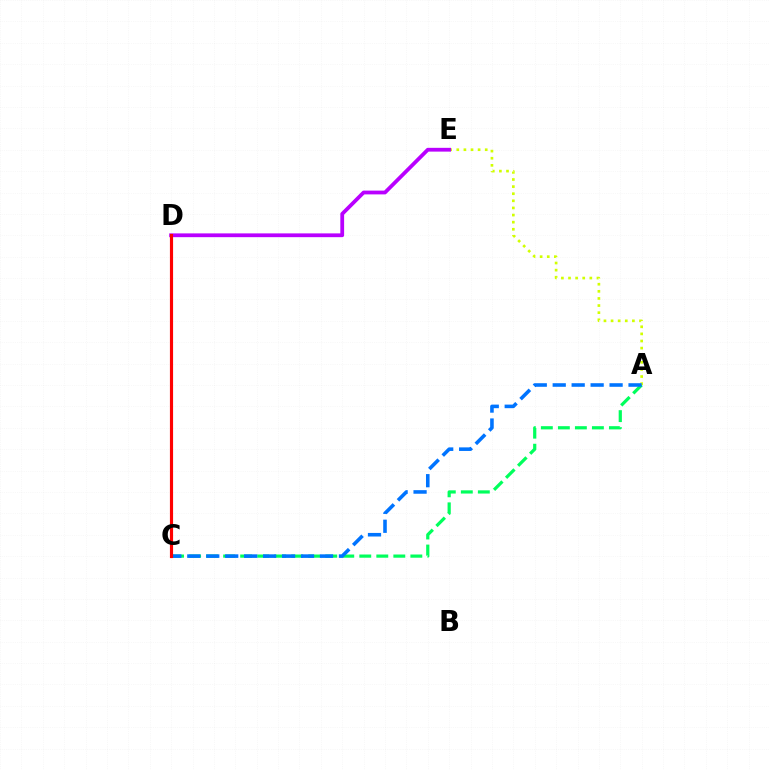{('A', 'E'): [{'color': '#d1ff00', 'line_style': 'dotted', 'thickness': 1.93}], ('A', 'C'): [{'color': '#00ff5c', 'line_style': 'dashed', 'thickness': 2.31}, {'color': '#0074ff', 'line_style': 'dashed', 'thickness': 2.58}], ('D', 'E'): [{'color': '#b900ff', 'line_style': 'solid', 'thickness': 2.72}], ('C', 'D'): [{'color': '#ff0000', 'line_style': 'solid', 'thickness': 2.27}]}